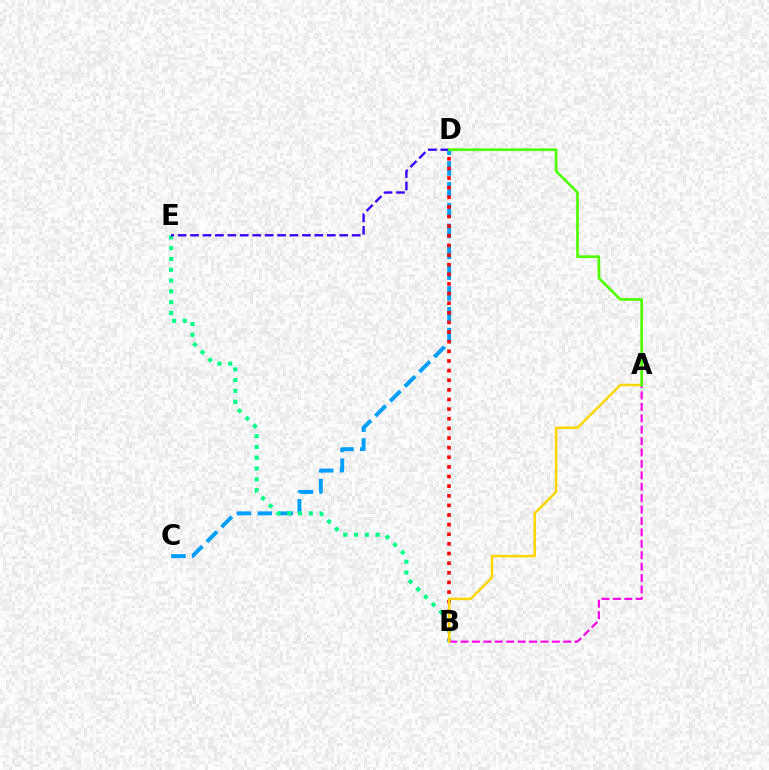{('C', 'D'): [{'color': '#009eff', 'line_style': 'dashed', 'thickness': 2.83}], ('B', 'D'): [{'color': '#ff0000', 'line_style': 'dotted', 'thickness': 2.62}], ('B', 'E'): [{'color': '#00ff86', 'line_style': 'dotted', 'thickness': 2.94}], ('D', 'E'): [{'color': '#3700ff', 'line_style': 'dashed', 'thickness': 1.69}], ('A', 'B'): [{'color': '#ff00ed', 'line_style': 'dashed', 'thickness': 1.55}, {'color': '#ffd500', 'line_style': 'solid', 'thickness': 1.78}], ('A', 'D'): [{'color': '#4fff00', 'line_style': 'solid', 'thickness': 1.93}]}